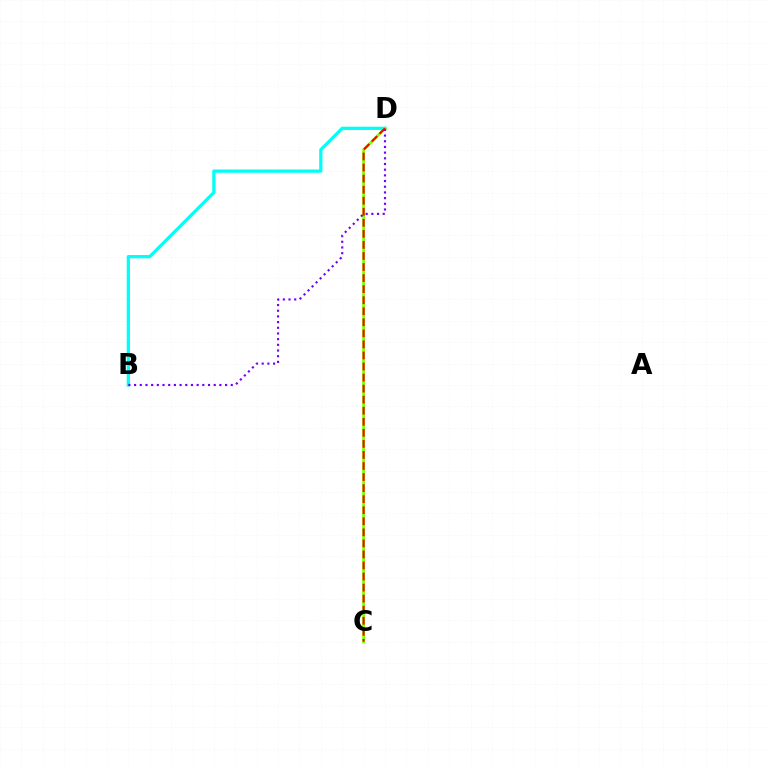{('B', 'D'): [{'color': '#00fff6', 'line_style': 'solid', 'thickness': 2.36}, {'color': '#7200ff', 'line_style': 'dotted', 'thickness': 1.54}], ('C', 'D'): [{'color': '#84ff00', 'line_style': 'solid', 'thickness': 2.08}, {'color': '#ff0000', 'line_style': 'dashed', 'thickness': 1.5}]}